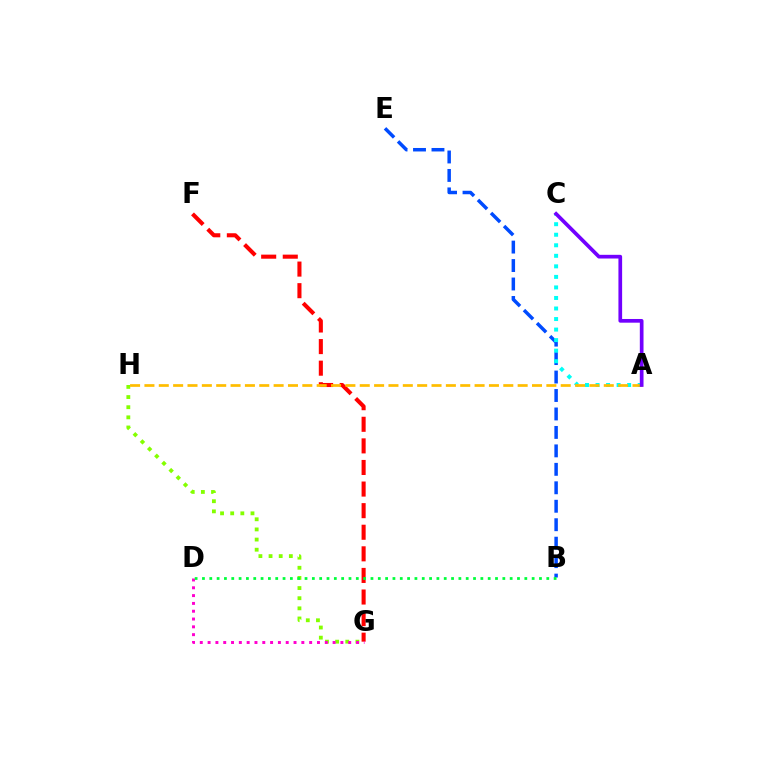{('G', 'H'): [{'color': '#84ff00', 'line_style': 'dotted', 'thickness': 2.76}], ('F', 'G'): [{'color': '#ff0000', 'line_style': 'dashed', 'thickness': 2.93}], ('D', 'G'): [{'color': '#ff00cf', 'line_style': 'dotted', 'thickness': 2.12}], ('B', 'E'): [{'color': '#004bff', 'line_style': 'dashed', 'thickness': 2.51}], ('A', 'C'): [{'color': '#00fff6', 'line_style': 'dotted', 'thickness': 2.86}, {'color': '#7200ff', 'line_style': 'solid', 'thickness': 2.66}], ('B', 'D'): [{'color': '#00ff39', 'line_style': 'dotted', 'thickness': 1.99}], ('A', 'H'): [{'color': '#ffbd00', 'line_style': 'dashed', 'thickness': 1.95}]}